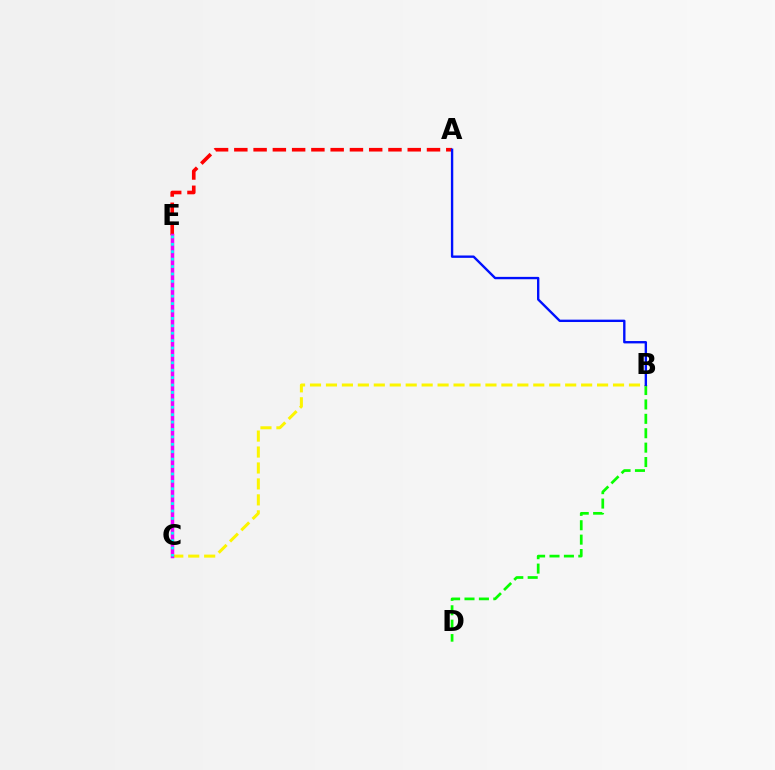{('A', 'E'): [{'color': '#ff0000', 'line_style': 'dashed', 'thickness': 2.62}], ('B', 'D'): [{'color': '#08ff00', 'line_style': 'dashed', 'thickness': 1.96}], ('B', 'C'): [{'color': '#fcf500', 'line_style': 'dashed', 'thickness': 2.17}], ('C', 'E'): [{'color': '#ee00ff', 'line_style': 'solid', 'thickness': 2.52}, {'color': '#00fff6', 'line_style': 'dotted', 'thickness': 2.01}], ('A', 'B'): [{'color': '#0010ff', 'line_style': 'solid', 'thickness': 1.71}]}